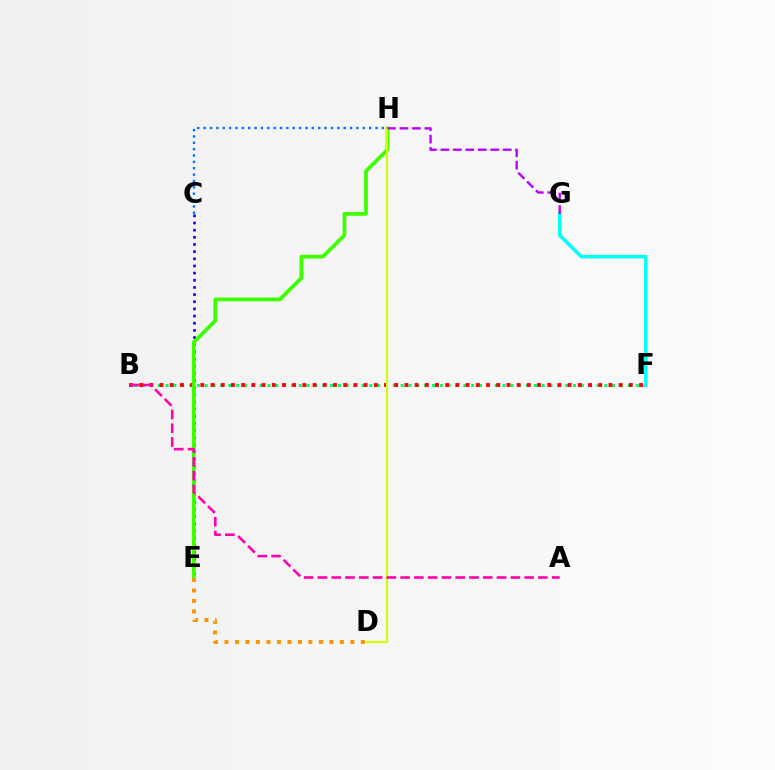{('B', 'F'): [{'color': '#00ff5c', 'line_style': 'dotted', 'thickness': 2.13}, {'color': '#ff0000', 'line_style': 'dotted', 'thickness': 2.77}], ('C', 'E'): [{'color': '#2500ff', 'line_style': 'dotted', 'thickness': 1.95}], ('E', 'H'): [{'color': '#3dff00', 'line_style': 'solid', 'thickness': 2.71}], ('F', 'G'): [{'color': '#00fff6', 'line_style': 'solid', 'thickness': 2.53}], ('D', 'H'): [{'color': '#d1ff00', 'line_style': 'solid', 'thickness': 1.54}], ('D', 'E'): [{'color': '#ff9400', 'line_style': 'dotted', 'thickness': 2.85}], ('A', 'B'): [{'color': '#ff00ac', 'line_style': 'dashed', 'thickness': 1.87}], ('G', 'H'): [{'color': '#b900ff', 'line_style': 'dashed', 'thickness': 1.69}], ('C', 'H'): [{'color': '#0074ff', 'line_style': 'dotted', 'thickness': 1.73}]}